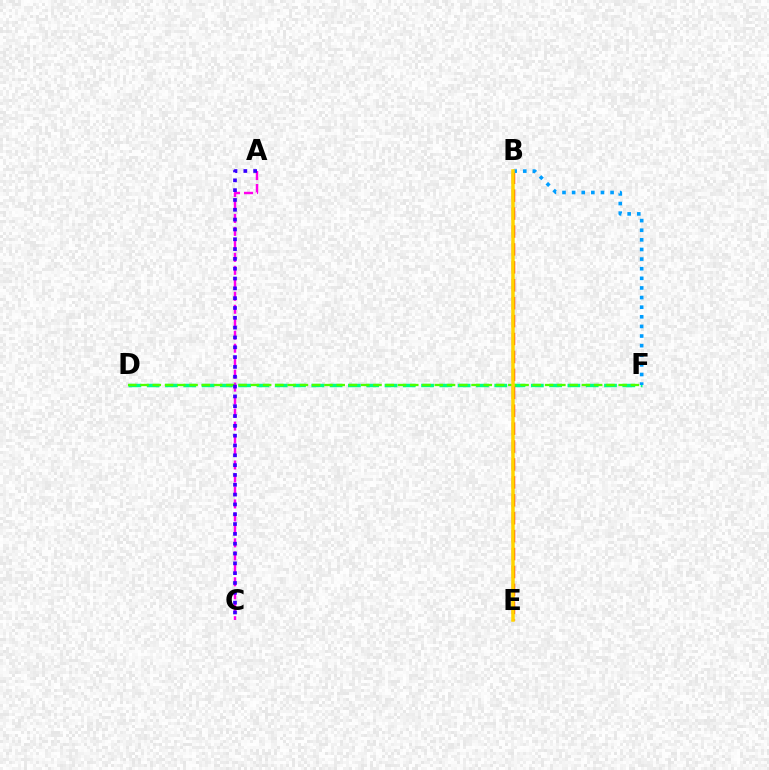{('D', 'F'): [{'color': '#00ff86', 'line_style': 'dashed', 'thickness': 2.49}, {'color': '#4fff00', 'line_style': 'dashed', 'thickness': 1.67}], ('A', 'C'): [{'color': '#ff00ed', 'line_style': 'dashed', 'thickness': 1.76}, {'color': '#3700ff', 'line_style': 'dotted', 'thickness': 2.67}], ('B', 'E'): [{'color': '#ff0000', 'line_style': 'dashed', 'thickness': 2.43}, {'color': '#ffd500', 'line_style': 'solid', 'thickness': 2.52}], ('B', 'F'): [{'color': '#009eff', 'line_style': 'dotted', 'thickness': 2.61}]}